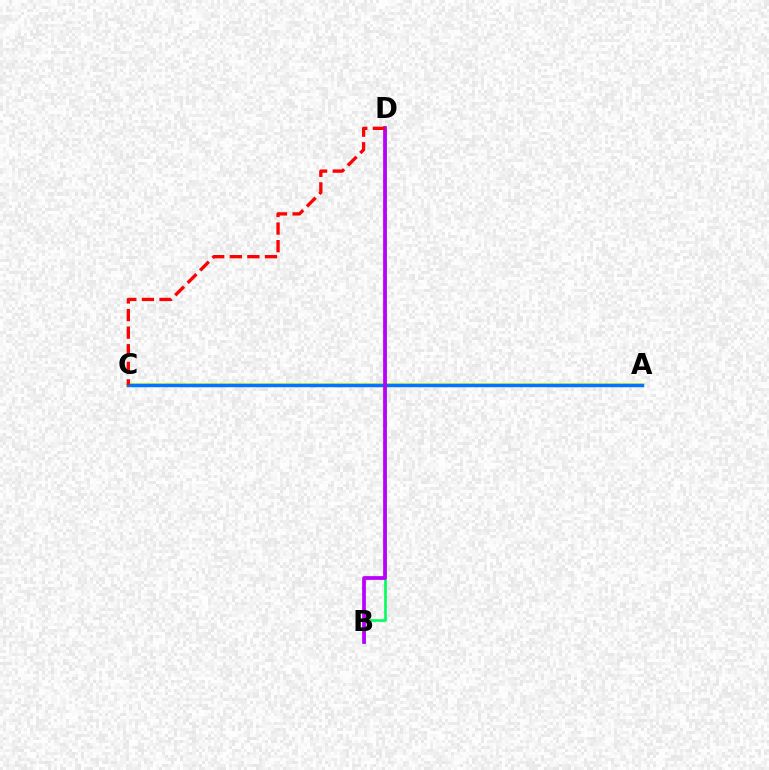{('A', 'C'): [{'color': '#d1ff00', 'line_style': 'solid', 'thickness': 2.59}, {'color': '#0074ff', 'line_style': 'solid', 'thickness': 2.49}], ('B', 'D'): [{'color': '#00ff5c', 'line_style': 'solid', 'thickness': 1.9}, {'color': '#b900ff', 'line_style': 'solid', 'thickness': 2.69}], ('C', 'D'): [{'color': '#ff0000', 'line_style': 'dashed', 'thickness': 2.39}]}